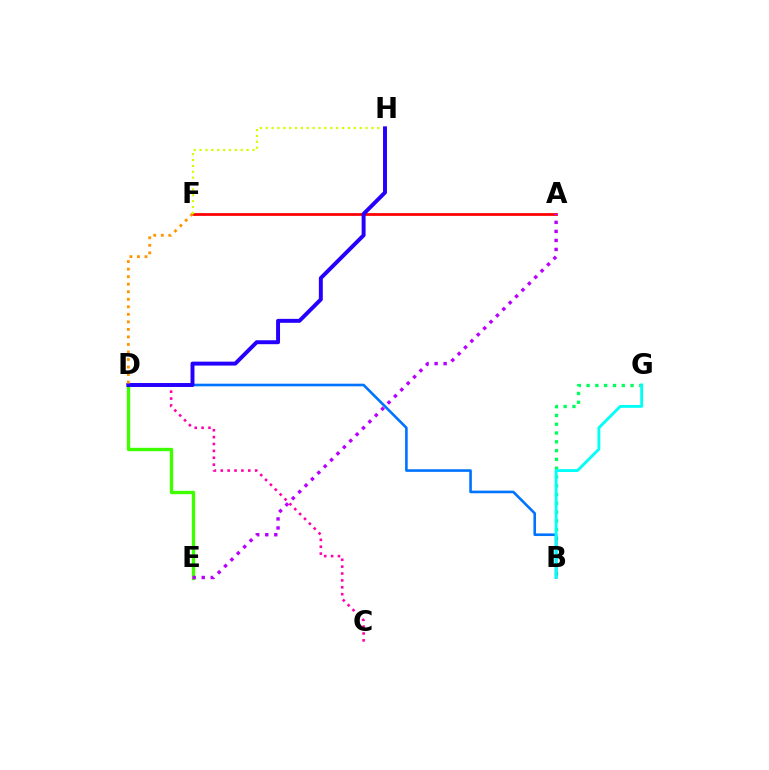{('A', 'F'): [{'color': '#ff0000', 'line_style': 'solid', 'thickness': 1.99}], ('B', 'G'): [{'color': '#00ff5c', 'line_style': 'dotted', 'thickness': 2.39}, {'color': '#00fff6', 'line_style': 'solid', 'thickness': 2.06}], ('B', 'D'): [{'color': '#0074ff', 'line_style': 'solid', 'thickness': 1.89}], ('F', 'H'): [{'color': '#d1ff00', 'line_style': 'dotted', 'thickness': 1.6}], ('D', 'E'): [{'color': '#3dff00', 'line_style': 'solid', 'thickness': 2.41}], ('C', 'D'): [{'color': '#ff00ac', 'line_style': 'dotted', 'thickness': 1.87}], ('D', 'H'): [{'color': '#2500ff', 'line_style': 'solid', 'thickness': 2.84}], ('D', 'F'): [{'color': '#ff9400', 'line_style': 'dotted', 'thickness': 2.05}], ('A', 'E'): [{'color': '#b900ff', 'line_style': 'dotted', 'thickness': 2.45}]}